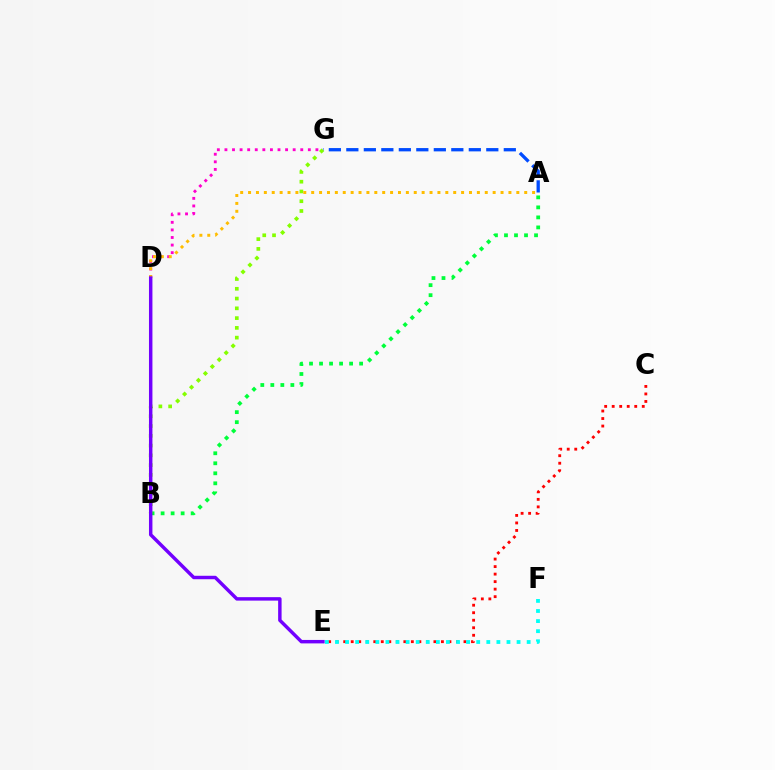{('C', 'E'): [{'color': '#ff0000', 'line_style': 'dotted', 'thickness': 2.04}], ('A', 'B'): [{'color': '#00ff39', 'line_style': 'dotted', 'thickness': 2.72}], ('A', 'G'): [{'color': '#004bff', 'line_style': 'dashed', 'thickness': 2.38}], ('D', 'G'): [{'color': '#ff00cf', 'line_style': 'dotted', 'thickness': 2.06}], ('B', 'G'): [{'color': '#84ff00', 'line_style': 'dotted', 'thickness': 2.65}], ('E', 'F'): [{'color': '#00fff6', 'line_style': 'dotted', 'thickness': 2.74}], ('A', 'D'): [{'color': '#ffbd00', 'line_style': 'dotted', 'thickness': 2.14}], ('D', 'E'): [{'color': '#7200ff', 'line_style': 'solid', 'thickness': 2.48}]}